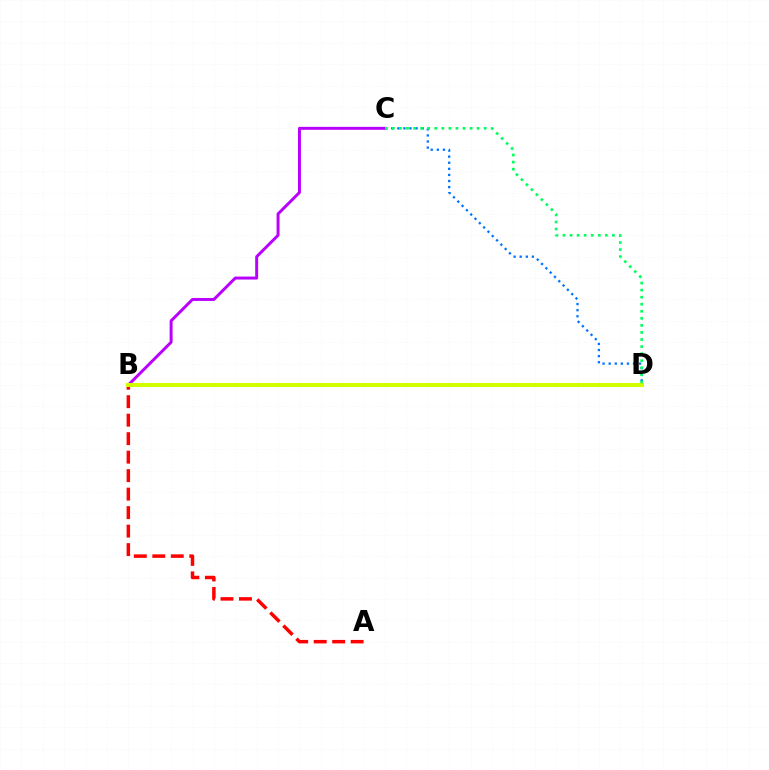{('A', 'B'): [{'color': '#ff0000', 'line_style': 'dashed', 'thickness': 2.51}], ('C', 'D'): [{'color': '#0074ff', 'line_style': 'dotted', 'thickness': 1.65}, {'color': '#00ff5c', 'line_style': 'dotted', 'thickness': 1.92}], ('B', 'C'): [{'color': '#b900ff', 'line_style': 'solid', 'thickness': 2.13}], ('B', 'D'): [{'color': '#d1ff00', 'line_style': 'solid', 'thickness': 2.92}]}